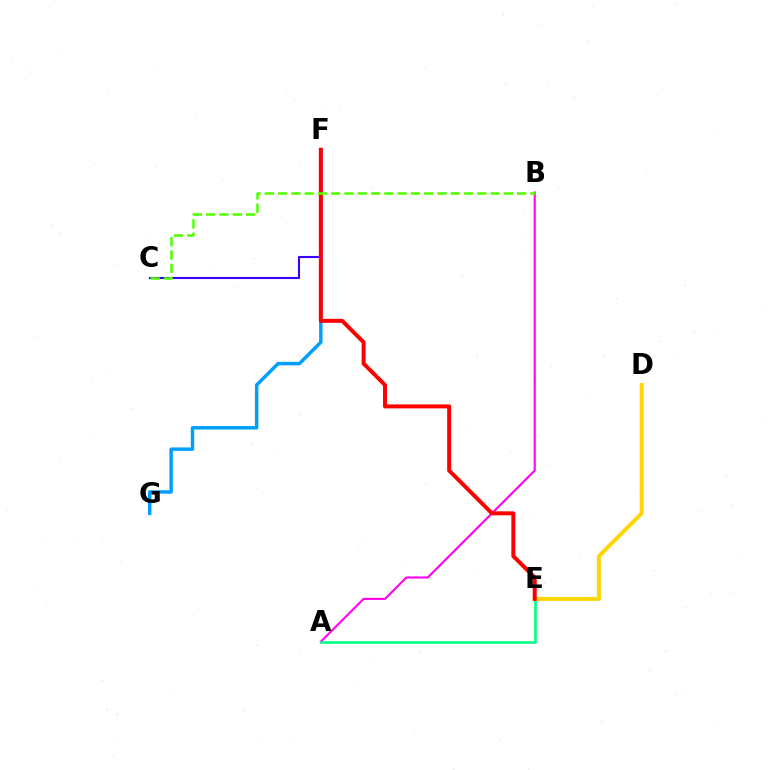{('A', 'B'): [{'color': '#ff00ed', 'line_style': 'solid', 'thickness': 1.5}], ('F', 'G'): [{'color': '#009eff', 'line_style': 'solid', 'thickness': 2.49}], ('A', 'E'): [{'color': '#00ff86', 'line_style': 'solid', 'thickness': 1.88}], ('D', 'E'): [{'color': '#ffd500', 'line_style': 'solid', 'thickness': 2.85}], ('C', 'F'): [{'color': '#3700ff', 'line_style': 'solid', 'thickness': 1.51}], ('E', 'F'): [{'color': '#ff0000', 'line_style': 'solid', 'thickness': 2.86}], ('B', 'C'): [{'color': '#4fff00', 'line_style': 'dashed', 'thickness': 1.8}]}